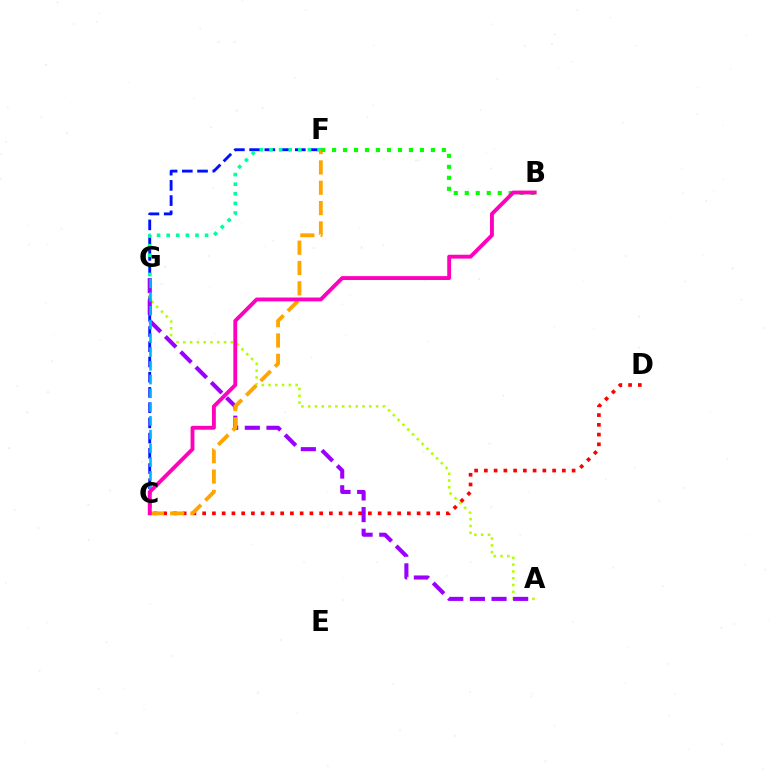{('C', 'F'): [{'color': '#0010ff', 'line_style': 'dashed', 'thickness': 2.07}, {'color': '#ffa500', 'line_style': 'dashed', 'thickness': 2.76}], ('F', 'G'): [{'color': '#00ff9d', 'line_style': 'dotted', 'thickness': 2.61}], ('A', 'G'): [{'color': '#b3ff00', 'line_style': 'dotted', 'thickness': 1.84}, {'color': '#9b00ff', 'line_style': 'dashed', 'thickness': 2.94}], ('C', 'D'): [{'color': '#ff0000', 'line_style': 'dotted', 'thickness': 2.65}], ('B', 'F'): [{'color': '#08ff00', 'line_style': 'dotted', 'thickness': 2.98}], ('C', 'G'): [{'color': '#00b5ff', 'line_style': 'dashed', 'thickness': 1.87}], ('B', 'C'): [{'color': '#ff00bd', 'line_style': 'solid', 'thickness': 2.78}]}